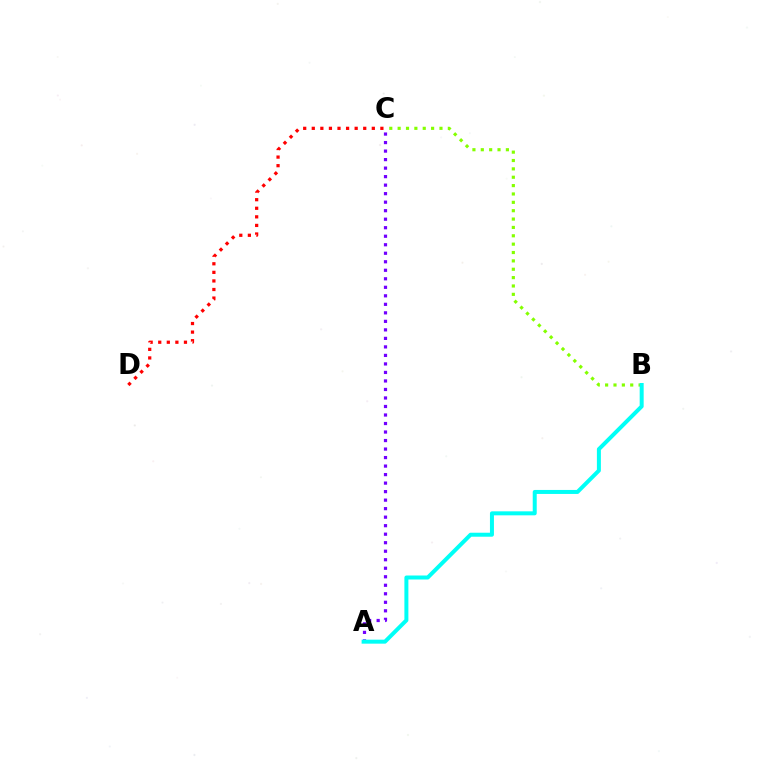{('A', 'C'): [{'color': '#7200ff', 'line_style': 'dotted', 'thickness': 2.31}], ('B', 'C'): [{'color': '#84ff00', 'line_style': 'dotted', 'thickness': 2.27}], ('C', 'D'): [{'color': '#ff0000', 'line_style': 'dotted', 'thickness': 2.33}], ('A', 'B'): [{'color': '#00fff6', 'line_style': 'solid', 'thickness': 2.87}]}